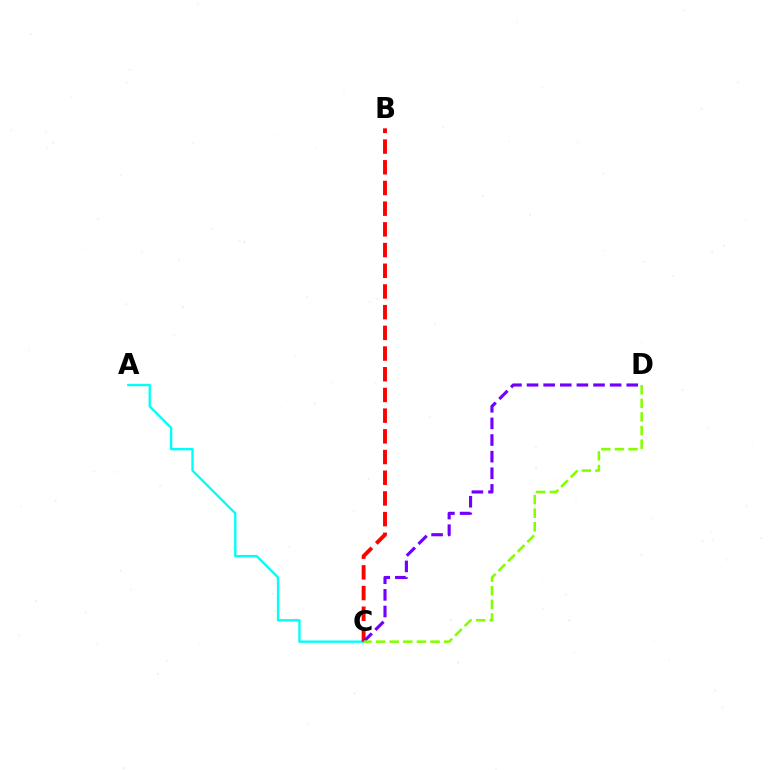{('A', 'C'): [{'color': '#00fff6', 'line_style': 'solid', 'thickness': 1.7}], ('B', 'C'): [{'color': '#ff0000', 'line_style': 'dashed', 'thickness': 2.81}], ('C', 'D'): [{'color': '#7200ff', 'line_style': 'dashed', 'thickness': 2.26}, {'color': '#84ff00', 'line_style': 'dashed', 'thickness': 1.85}]}